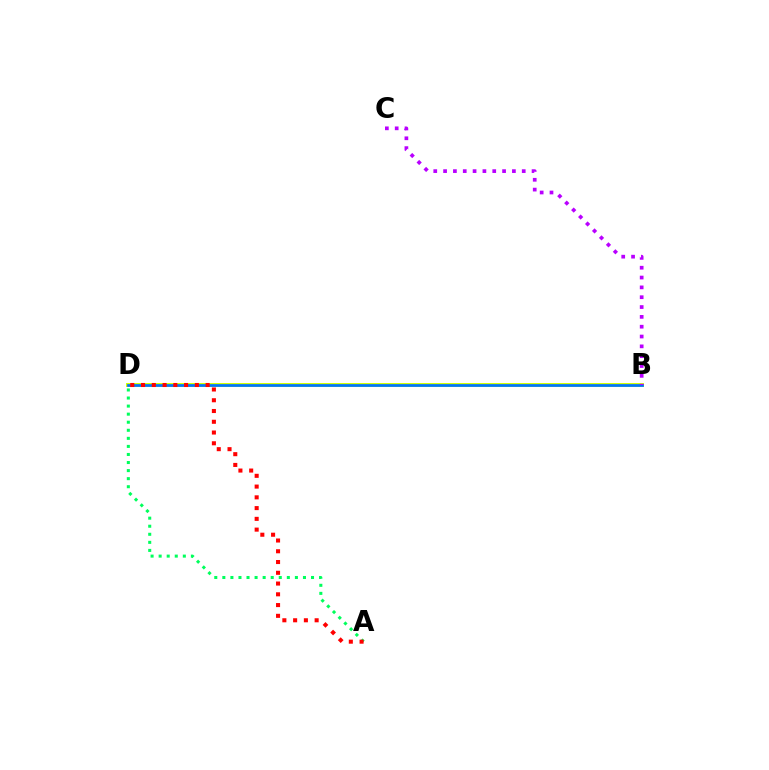{('A', 'D'): [{'color': '#00ff5c', 'line_style': 'dotted', 'thickness': 2.19}, {'color': '#ff0000', 'line_style': 'dotted', 'thickness': 2.92}], ('B', 'D'): [{'color': '#d1ff00', 'line_style': 'solid', 'thickness': 2.85}, {'color': '#0074ff', 'line_style': 'solid', 'thickness': 1.95}], ('B', 'C'): [{'color': '#b900ff', 'line_style': 'dotted', 'thickness': 2.67}]}